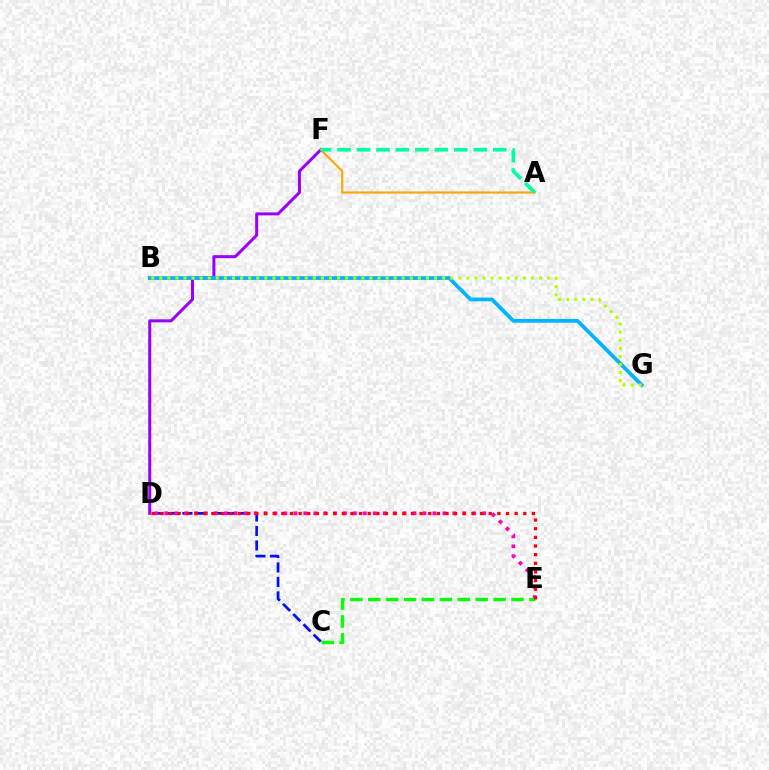{('D', 'F'): [{'color': '#9b00ff', 'line_style': 'solid', 'thickness': 2.17}], ('A', 'F'): [{'color': '#ffa500', 'line_style': 'solid', 'thickness': 1.55}, {'color': '#00ff9d', 'line_style': 'dashed', 'thickness': 2.64}], ('C', 'D'): [{'color': '#0010ff', 'line_style': 'dashed', 'thickness': 1.97}], ('B', 'G'): [{'color': '#00b5ff', 'line_style': 'solid', 'thickness': 2.7}, {'color': '#b3ff00', 'line_style': 'dotted', 'thickness': 2.2}], ('D', 'E'): [{'color': '#ff00bd', 'line_style': 'dotted', 'thickness': 2.7}, {'color': '#ff0000', 'line_style': 'dotted', 'thickness': 2.35}], ('C', 'E'): [{'color': '#08ff00', 'line_style': 'dashed', 'thickness': 2.43}]}